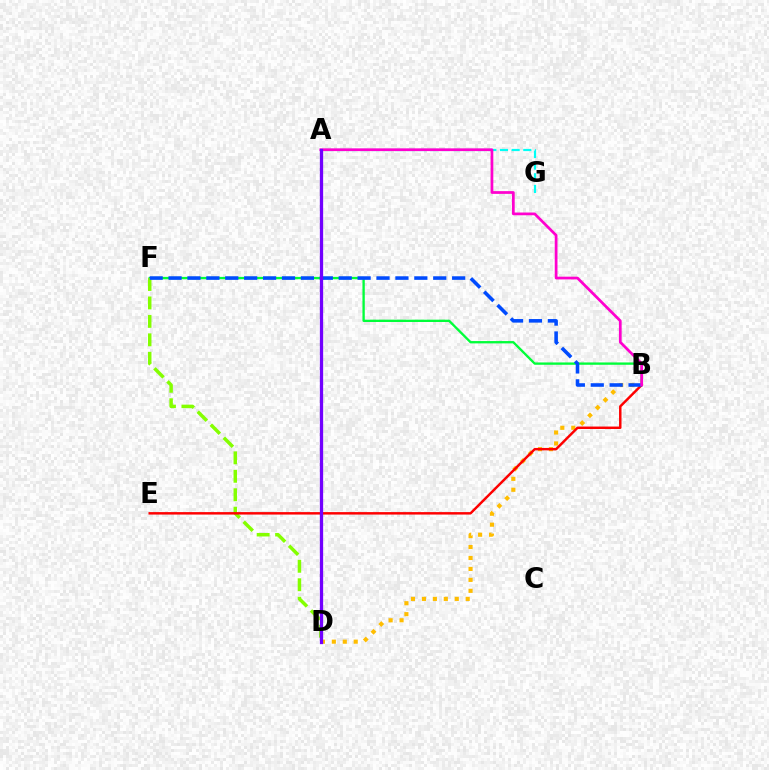{('B', 'F'): [{'color': '#00ff39', 'line_style': 'solid', 'thickness': 1.68}, {'color': '#004bff', 'line_style': 'dashed', 'thickness': 2.57}], ('B', 'D'): [{'color': '#ffbd00', 'line_style': 'dotted', 'thickness': 2.97}], ('D', 'F'): [{'color': '#84ff00', 'line_style': 'dashed', 'thickness': 2.51}], ('A', 'G'): [{'color': '#00fff6', 'line_style': 'dashed', 'thickness': 1.58}], ('B', 'E'): [{'color': '#ff0000', 'line_style': 'solid', 'thickness': 1.77}], ('A', 'B'): [{'color': '#ff00cf', 'line_style': 'solid', 'thickness': 1.97}], ('A', 'D'): [{'color': '#7200ff', 'line_style': 'solid', 'thickness': 2.36}]}